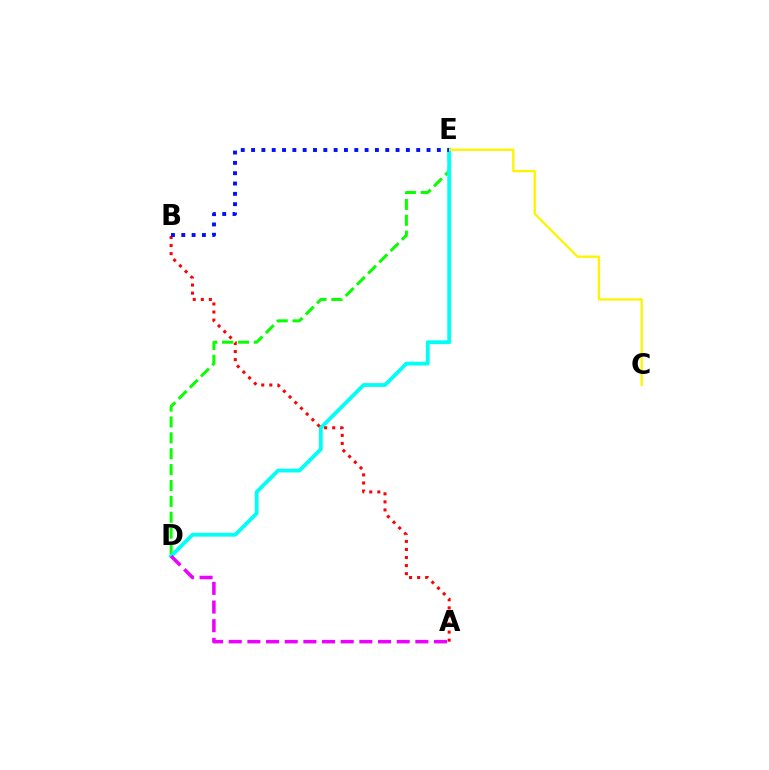{('D', 'E'): [{'color': '#08ff00', 'line_style': 'dashed', 'thickness': 2.16}, {'color': '#00fff6', 'line_style': 'solid', 'thickness': 2.74}], ('C', 'E'): [{'color': '#fcf500', 'line_style': 'solid', 'thickness': 1.66}], ('A', 'B'): [{'color': '#ff0000', 'line_style': 'dotted', 'thickness': 2.19}], ('A', 'D'): [{'color': '#ee00ff', 'line_style': 'dashed', 'thickness': 2.54}], ('B', 'E'): [{'color': '#0010ff', 'line_style': 'dotted', 'thickness': 2.8}]}